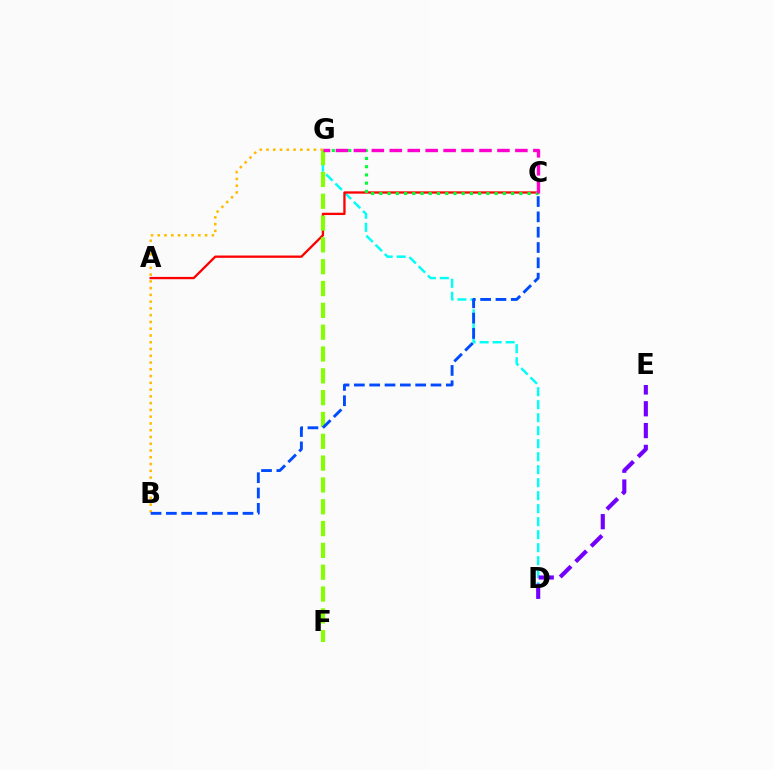{('D', 'G'): [{'color': '#00fff6', 'line_style': 'dashed', 'thickness': 1.77}], ('A', 'C'): [{'color': '#ff0000', 'line_style': 'solid', 'thickness': 1.67}], ('F', 'G'): [{'color': '#84ff00', 'line_style': 'dashed', 'thickness': 2.96}], ('C', 'G'): [{'color': '#00ff39', 'line_style': 'dotted', 'thickness': 2.24}, {'color': '#ff00cf', 'line_style': 'dashed', 'thickness': 2.44}], ('B', 'G'): [{'color': '#ffbd00', 'line_style': 'dotted', 'thickness': 1.84}], ('D', 'E'): [{'color': '#7200ff', 'line_style': 'dashed', 'thickness': 2.96}], ('B', 'C'): [{'color': '#004bff', 'line_style': 'dashed', 'thickness': 2.08}]}